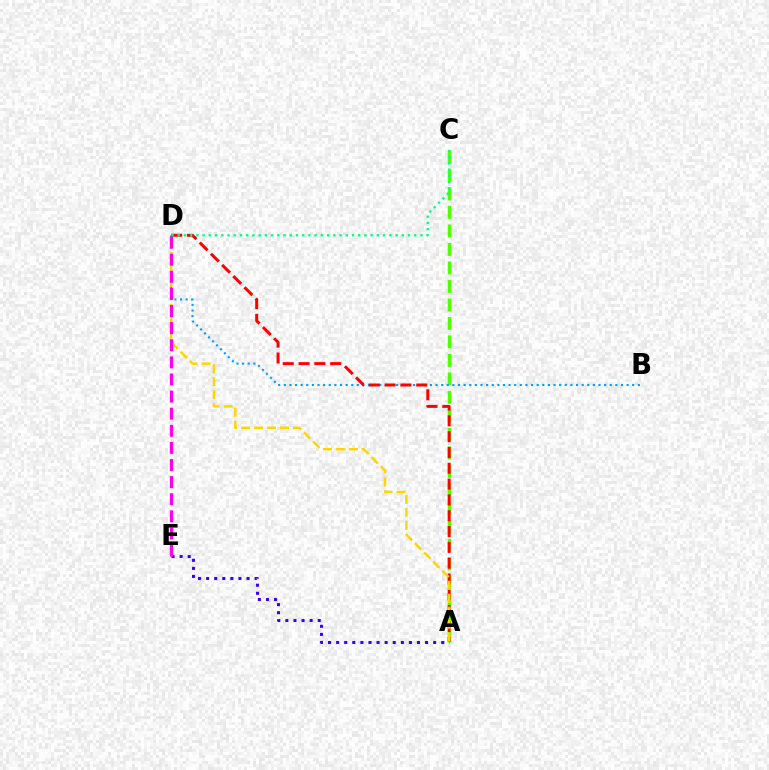{('A', 'C'): [{'color': '#4fff00', 'line_style': 'dashed', 'thickness': 2.51}], ('B', 'D'): [{'color': '#009eff', 'line_style': 'dotted', 'thickness': 1.53}], ('A', 'D'): [{'color': '#ff0000', 'line_style': 'dashed', 'thickness': 2.15}, {'color': '#ffd500', 'line_style': 'dashed', 'thickness': 1.76}], ('C', 'D'): [{'color': '#00ff86', 'line_style': 'dotted', 'thickness': 1.69}], ('A', 'E'): [{'color': '#3700ff', 'line_style': 'dotted', 'thickness': 2.2}], ('D', 'E'): [{'color': '#ff00ed', 'line_style': 'dashed', 'thickness': 2.32}]}